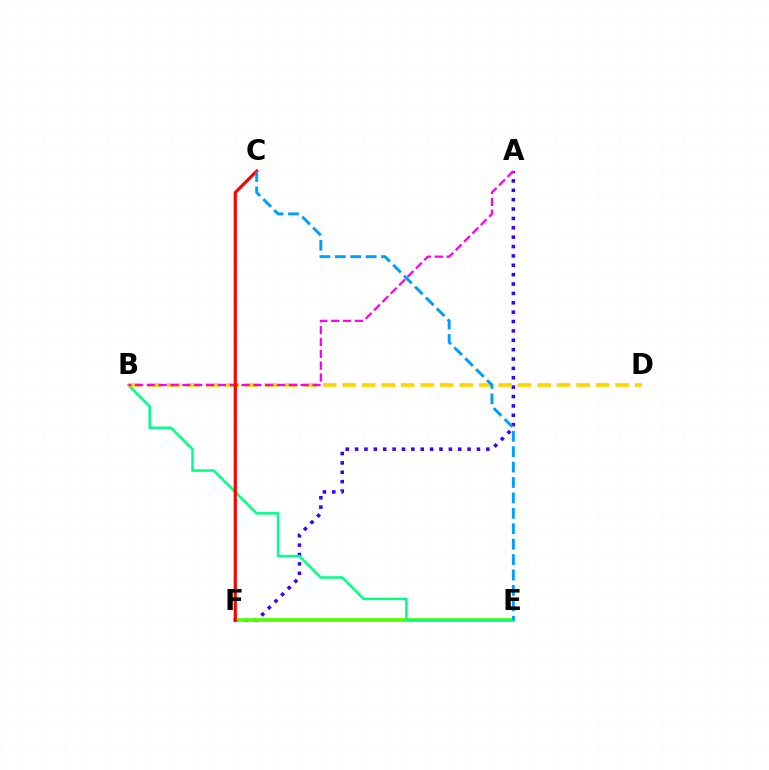{('A', 'F'): [{'color': '#3700ff', 'line_style': 'dotted', 'thickness': 2.55}], ('E', 'F'): [{'color': '#4fff00', 'line_style': 'solid', 'thickness': 2.63}], ('B', 'E'): [{'color': '#00ff86', 'line_style': 'solid', 'thickness': 1.8}], ('B', 'D'): [{'color': '#ffd500', 'line_style': 'dashed', 'thickness': 2.65}], ('A', 'B'): [{'color': '#ff00ed', 'line_style': 'dashed', 'thickness': 1.61}], ('C', 'F'): [{'color': '#ff0000', 'line_style': 'solid', 'thickness': 2.28}], ('C', 'E'): [{'color': '#009eff', 'line_style': 'dashed', 'thickness': 2.09}]}